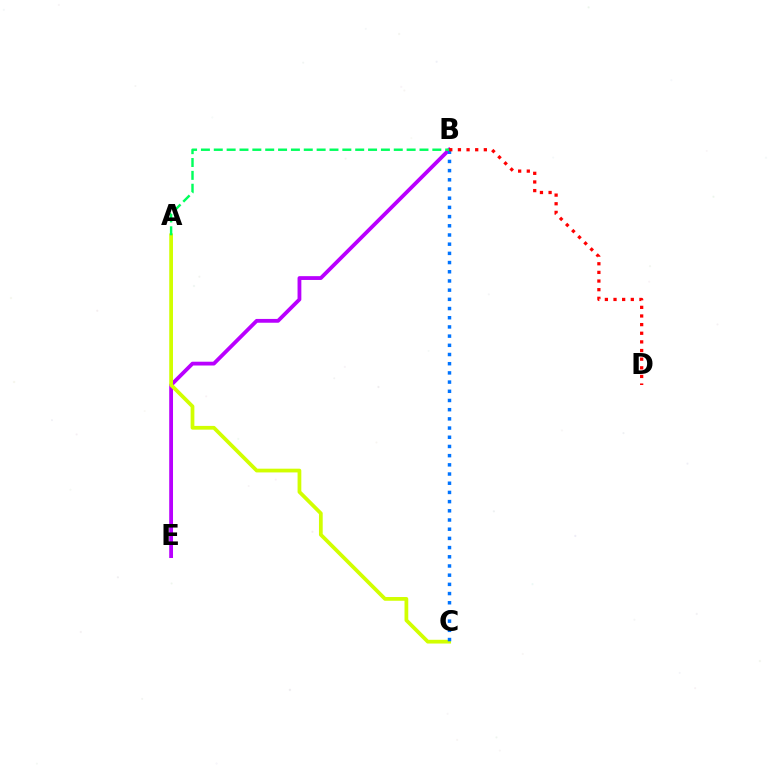{('B', 'E'): [{'color': '#b900ff', 'line_style': 'solid', 'thickness': 2.74}], ('A', 'C'): [{'color': '#d1ff00', 'line_style': 'solid', 'thickness': 2.7}], ('B', 'C'): [{'color': '#0074ff', 'line_style': 'dotted', 'thickness': 2.5}], ('A', 'B'): [{'color': '#00ff5c', 'line_style': 'dashed', 'thickness': 1.75}], ('B', 'D'): [{'color': '#ff0000', 'line_style': 'dotted', 'thickness': 2.35}]}